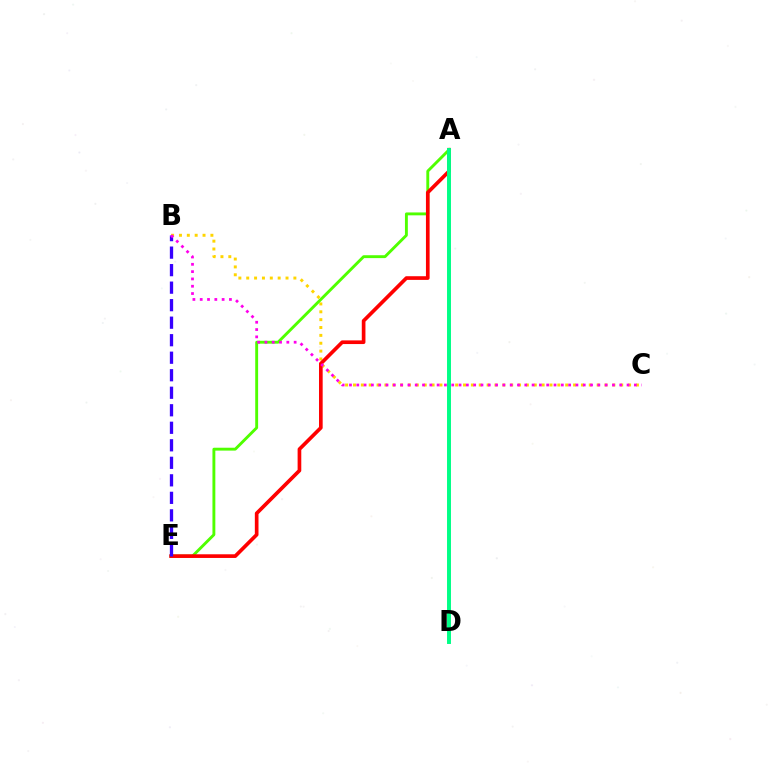{('B', 'C'): [{'color': '#ffd500', 'line_style': 'dotted', 'thickness': 2.14}, {'color': '#ff00ed', 'line_style': 'dotted', 'thickness': 1.98}], ('A', 'E'): [{'color': '#4fff00', 'line_style': 'solid', 'thickness': 2.08}, {'color': '#ff0000', 'line_style': 'solid', 'thickness': 2.64}], ('A', 'D'): [{'color': '#009eff', 'line_style': 'solid', 'thickness': 1.56}, {'color': '#00ff86', 'line_style': 'solid', 'thickness': 2.84}], ('B', 'E'): [{'color': '#3700ff', 'line_style': 'dashed', 'thickness': 2.38}]}